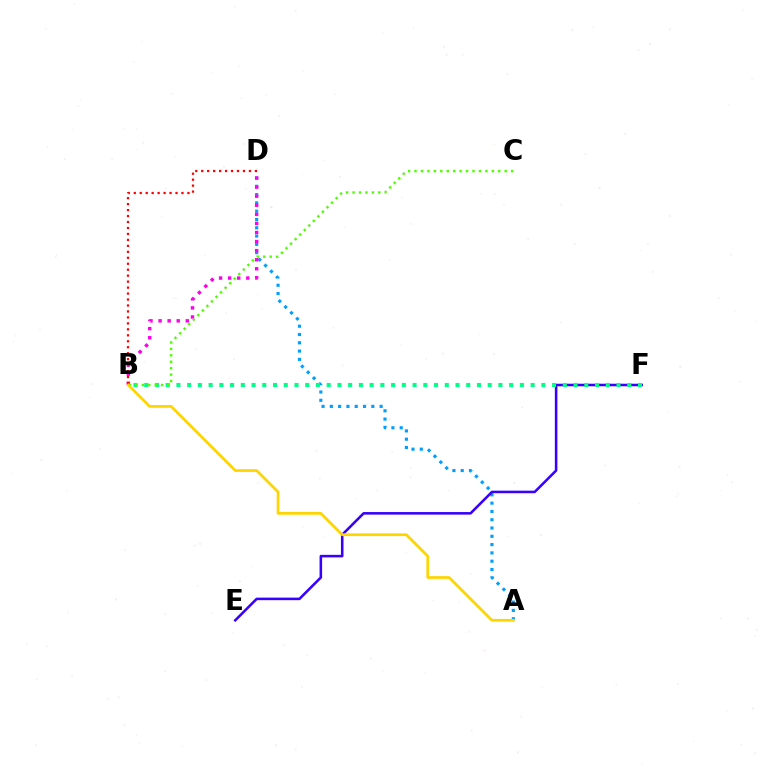{('A', 'D'): [{'color': '#009eff', 'line_style': 'dotted', 'thickness': 2.25}], ('B', 'D'): [{'color': '#ff00ed', 'line_style': 'dotted', 'thickness': 2.47}, {'color': '#ff0000', 'line_style': 'dotted', 'thickness': 1.62}], ('E', 'F'): [{'color': '#3700ff', 'line_style': 'solid', 'thickness': 1.84}], ('B', 'F'): [{'color': '#00ff86', 'line_style': 'dotted', 'thickness': 2.92}], ('B', 'C'): [{'color': '#4fff00', 'line_style': 'dotted', 'thickness': 1.75}], ('A', 'B'): [{'color': '#ffd500', 'line_style': 'solid', 'thickness': 1.97}]}